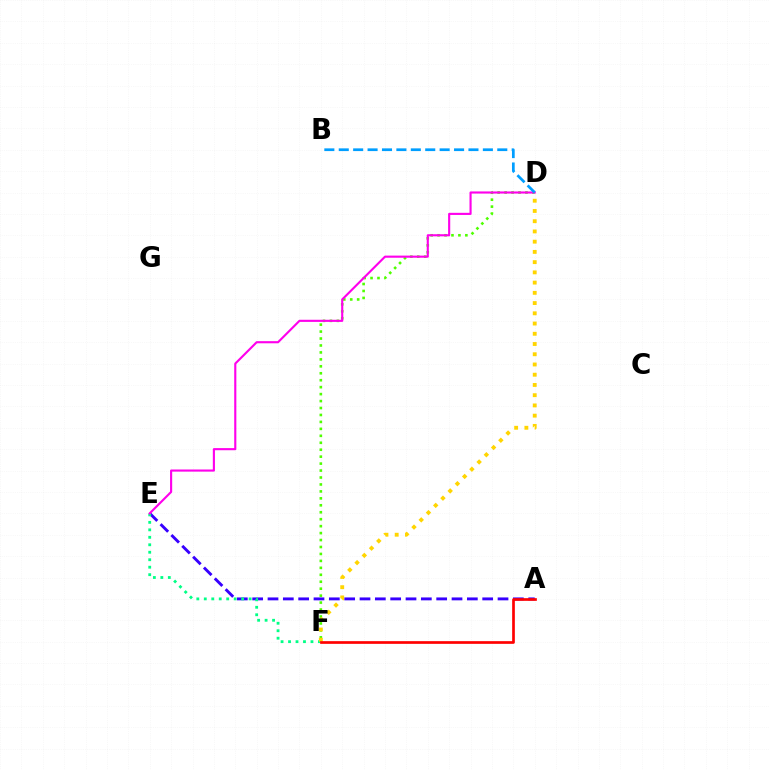{('A', 'E'): [{'color': '#3700ff', 'line_style': 'dashed', 'thickness': 2.08}], ('E', 'F'): [{'color': '#00ff86', 'line_style': 'dotted', 'thickness': 2.03}], ('D', 'F'): [{'color': '#4fff00', 'line_style': 'dotted', 'thickness': 1.89}, {'color': '#ffd500', 'line_style': 'dotted', 'thickness': 2.78}], ('D', 'E'): [{'color': '#ff00ed', 'line_style': 'solid', 'thickness': 1.53}], ('A', 'F'): [{'color': '#ff0000', 'line_style': 'solid', 'thickness': 1.94}], ('B', 'D'): [{'color': '#009eff', 'line_style': 'dashed', 'thickness': 1.96}]}